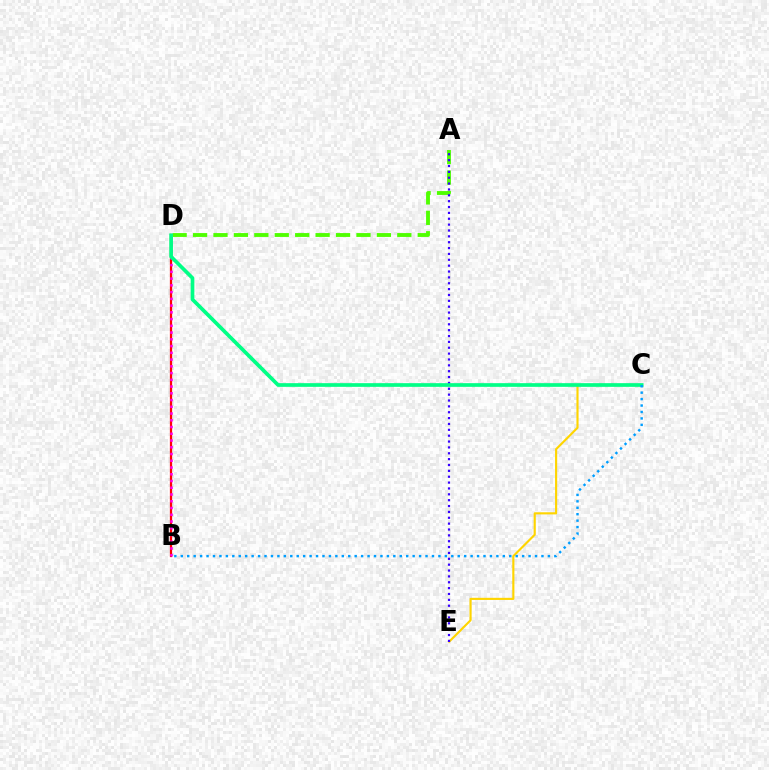{('B', 'D'): [{'color': '#ff0000', 'line_style': 'solid', 'thickness': 1.61}, {'color': '#ff00ed', 'line_style': 'dotted', 'thickness': 1.83}], ('A', 'D'): [{'color': '#4fff00', 'line_style': 'dashed', 'thickness': 2.77}], ('C', 'E'): [{'color': '#ffd500', 'line_style': 'solid', 'thickness': 1.54}], ('A', 'E'): [{'color': '#3700ff', 'line_style': 'dotted', 'thickness': 1.59}], ('C', 'D'): [{'color': '#00ff86', 'line_style': 'solid', 'thickness': 2.65}], ('B', 'C'): [{'color': '#009eff', 'line_style': 'dotted', 'thickness': 1.75}]}